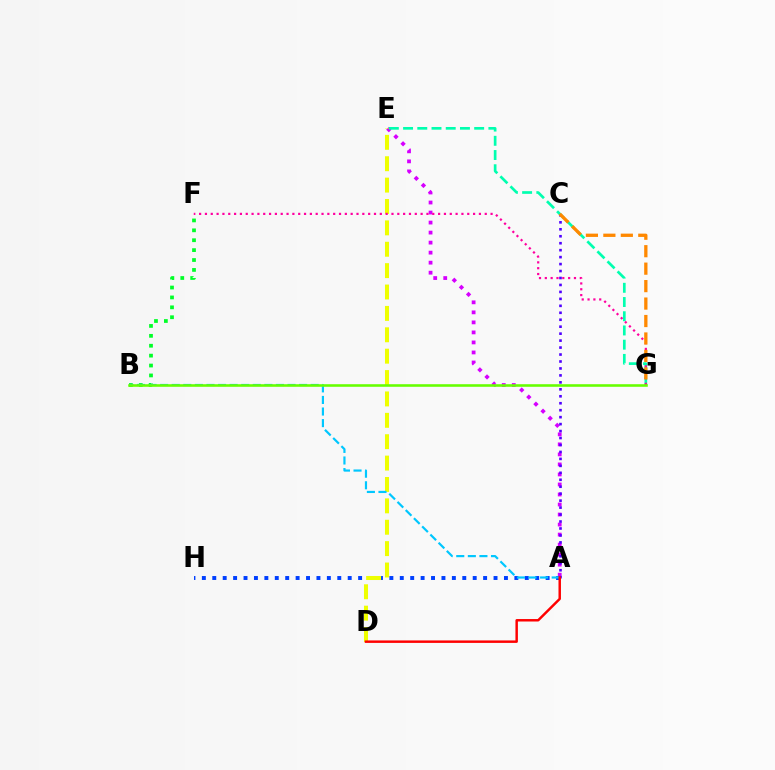{('A', 'E'): [{'color': '#d600ff', 'line_style': 'dotted', 'thickness': 2.72}], ('A', 'H'): [{'color': '#003fff', 'line_style': 'dotted', 'thickness': 2.83}], ('E', 'G'): [{'color': '#00ffaf', 'line_style': 'dashed', 'thickness': 1.93}], ('A', 'C'): [{'color': '#4f00ff', 'line_style': 'dotted', 'thickness': 1.89}], ('D', 'E'): [{'color': '#eeff00', 'line_style': 'dashed', 'thickness': 2.9}], ('B', 'F'): [{'color': '#00ff27', 'line_style': 'dotted', 'thickness': 2.69}], ('F', 'G'): [{'color': '#ff00a0', 'line_style': 'dotted', 'thickness': 1.58}], ('C', 'G'): [{'color': '#ff8800', 'line_style': 'dashed', 'thickness': 2.37}], ('A', 'B'): [{'color': '#00c7ff', 'line_style': 'dashed', 'thickness': 1.57}], ('A', 'D'): [{'color': '#ff0000', 'line_style': 'solid', 'thickness': 1.77}], ('B', 'G'): [{'color': '#66ff00', 'line_style': 'solid', 'thickness': 1.86}]}